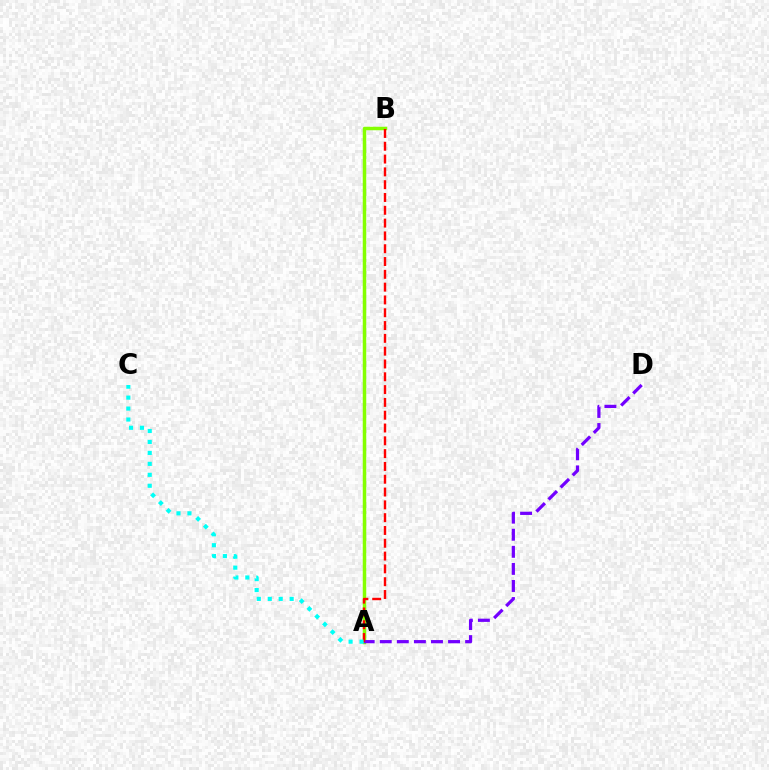{('A', 'B'): [{'color': '#84ff00', 'line_style': 'solid', 'thickness': 2.51}, {'color': '#ff0000', 'line_style': 'dashed', 'thickness': 1.74}], ('A', 'D'): [{'color': '#7200ff', 'line_style': 'dashed', 'thickness': 2.32}], ('A', 'C'): [{'color': '#00fff6', 'line_style': 'dotted', 'thickness': 2.98}]}